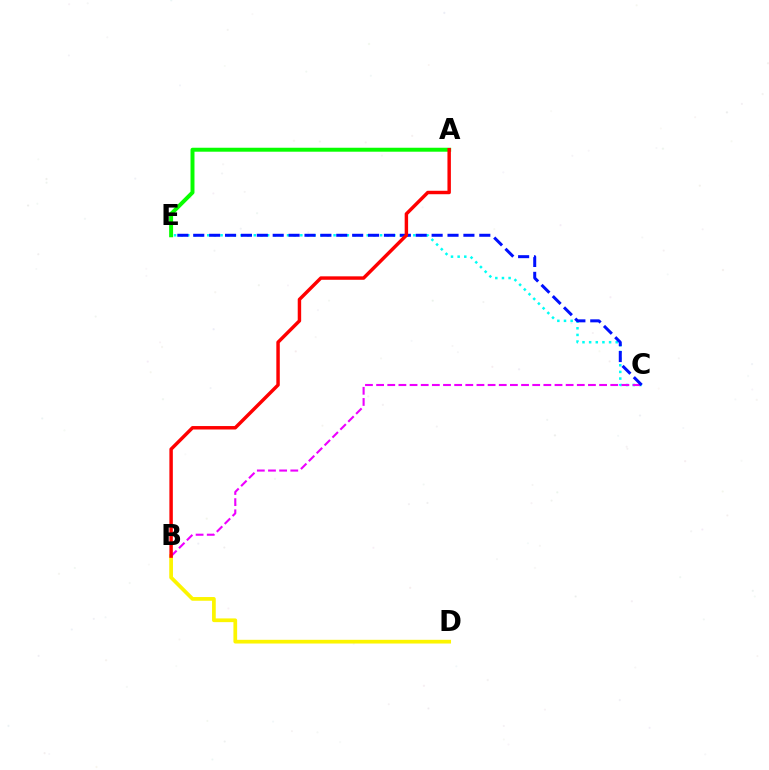{('B', 'D'): [{'color': '#fcf500', 'line_style': 'solid', 'thickness': 2.68}], ('C', 'E'): [{'color': '#00fff6', 'line_style': 'dotted', 'thickness': 1.81}, {'color': '#0010ff', 'line_style': 'dashed', 'thickness': 2.16}], ('B', 'C'): [{'color': '#ee00ff', 'line_style': 'dashed', 'thickness': 1.51}], ('A', 'E'): [{'color': '#08ff00', 'line_style': 'solid', 'thickness': 2.85}], ('A', 'B'): [{'color': '#ff0000', 'line_style': 'solid', 'thickness': 2.48}]}